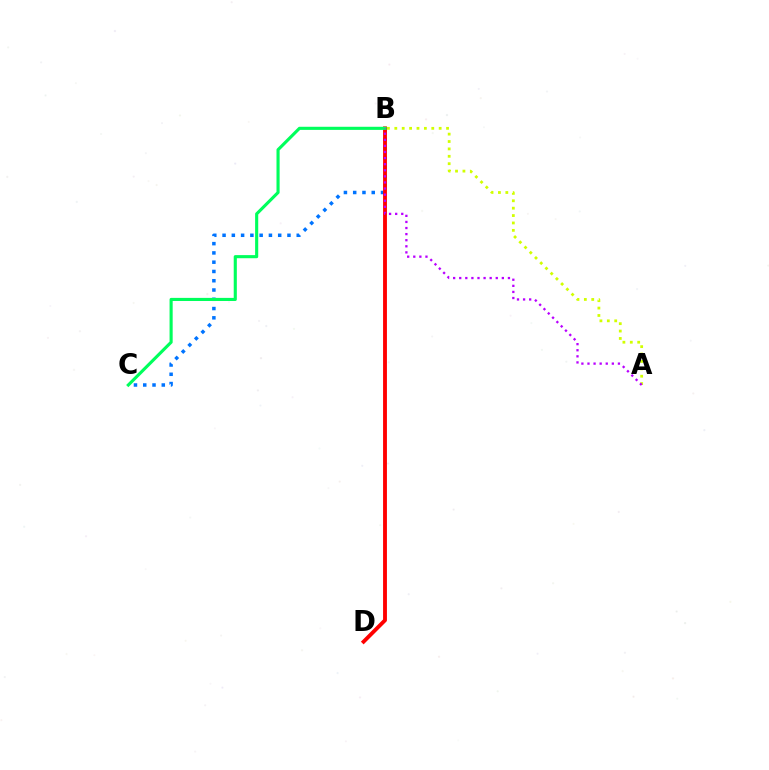{('B', 'C'): [{'color': '#0074ff', 'line_style': 'dotted', 'thickness': 2.52}, {'color': '#00ff5c', 'line_style': 'solid', 'thickness': 2.24}], ('B', 'D'): [{'color': '#ff0000', 'line_style': 'solid', 'thickness': 2.78}], ('A', 'B'): [{'color': '#d1ff00', 'line_style': 'dotted', 'thickness': 2.01}, {'color': '#b900ff', 'line_style': 'dotted', 'thickness': 1.65}]}